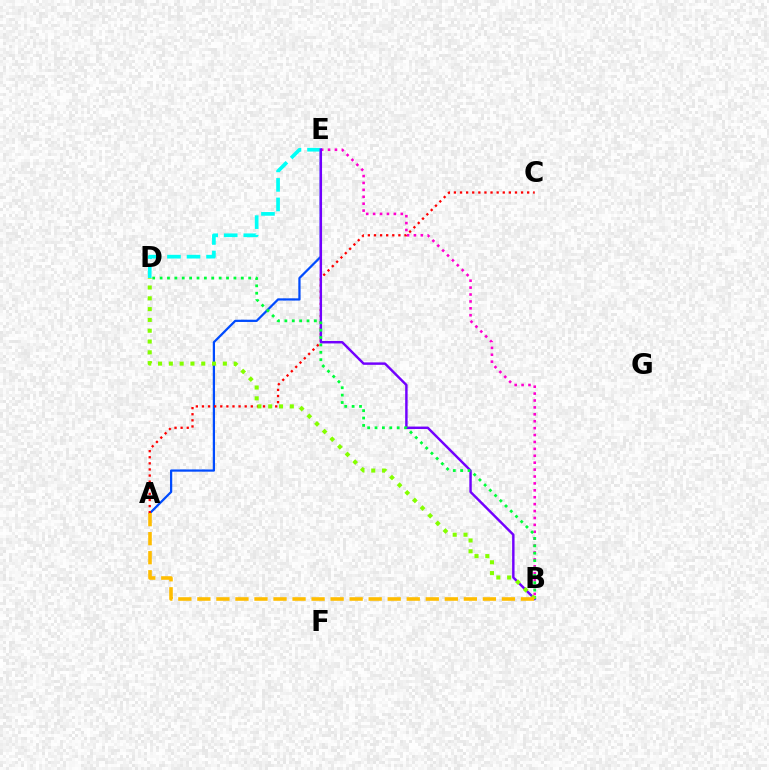{('B', 'E'): [{'color': '#ff00cf', 'line_style': 'dotted', 'thickness': 1.88}, {'color': '#7200ff', 'line_style': 'solid', 'thickness': 1.76}], ('A', 'E'): [{'color': '#004bff', 'line_style': 'solid', 'thickness': 1.62}], ('A', 'C'): [{'color': '#ff0000', 'line_style': 'dotted', 'thickness': 1.66}], ('D', 'E'): [{'color': '#00fff6', 'line_style': 'dashed', 'thickness': 2.65}], ('B', 'D'): [{'color': '#00ff39', 'line_style': 'dotted', 'thickness': 2.01}, {'color': '#84ff00', 'line_style': 'dotted', 'thickness': 2.93}], ('A', 'B'): [{'color': '#ffbd00', 'line_style': 'dashed', 'thickness': 2.59}]}